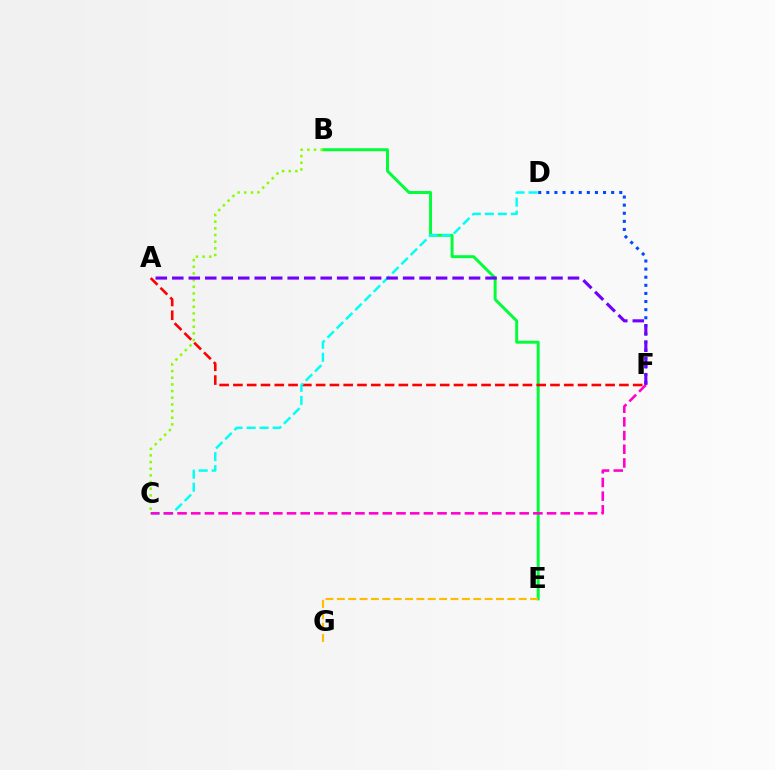{('D', 'F'): [{'color': '#004bff', 'line_style': 'dotted', 'thickness': 2.2}], ('B', 'E'): [{'color': '#00ff39', 'line_style': 'solid', 'thickness': 2.13}], ('A', 'F'): [{'color': '#ff0000', 'line_style': 'dashed', 'thickness': 1.87}, {'color': '#7200ff', 'line_style': 'dashed', 'thickness': 2.24}], ('B', 'C'): [{'color': '#84ff00', 'line_style': 'dotted', 'thickness': 1.81}], ('C', 'D'): [{'color': '#00fff6', 'line_style': 'dashed', 'thickness': 1.77}], ('E', 'G'): [{'color': '#ffbd00', 'line_style': 'dashed', 'thickness': 1.54}], ('C', 'F'): [{'color': '#ff00cf', 'line_style': 'dashed', 'thickness': 1.86}]}